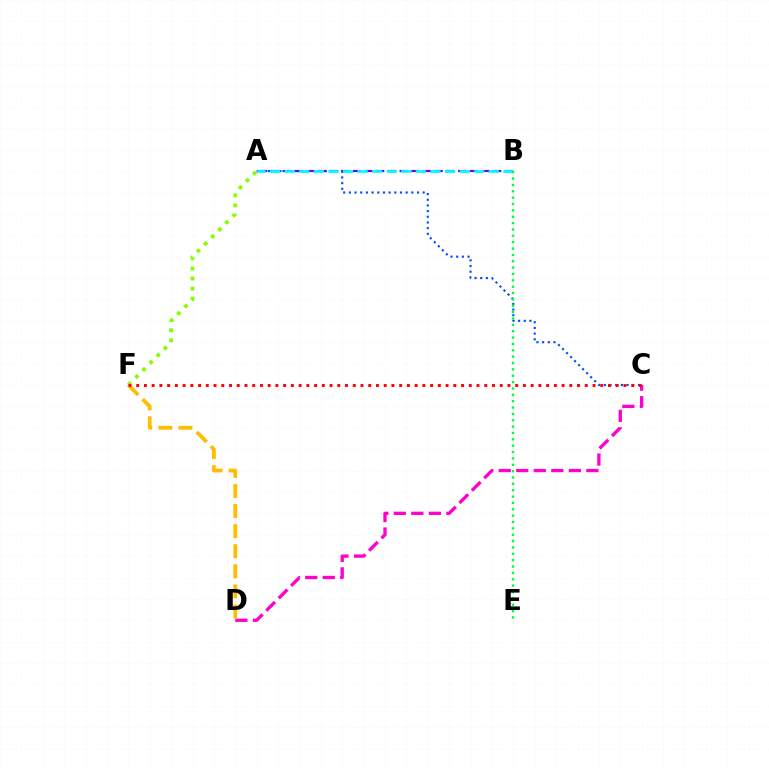{('A', 'F'): [{'color': '#84ff00', 'line_style': 'dotted', 'thickness': 2.74}], ('A', 'C'): [{'color': '#004bff', 'line_style': 'dotted', 'thickness': 1.54}], ('A', 'B'): [{'color': '#7200ff', 'line_style': 'dashed', 'thickness': 1.59}, {'color': '#00fff6', 'line_style': 'dashed', 'thickness': 1.98}], ('C', 'D'): [{'color': '#ff00cf', 'line_style': 'dashed', 'thickness': 2.38}], ('D', 'F'): [{'color': '#ffbd00', 'line_style': 'dashed', 'thickness': 2.73}], ('C', 'F'): [{'color': '#ff0000', 'line_style': 'dotted', 'thickness': 2.1}], ('B', 'E'): [{'color': '#00ff39', 'line_style': 'dotted', 'thickness': 1.73}]}